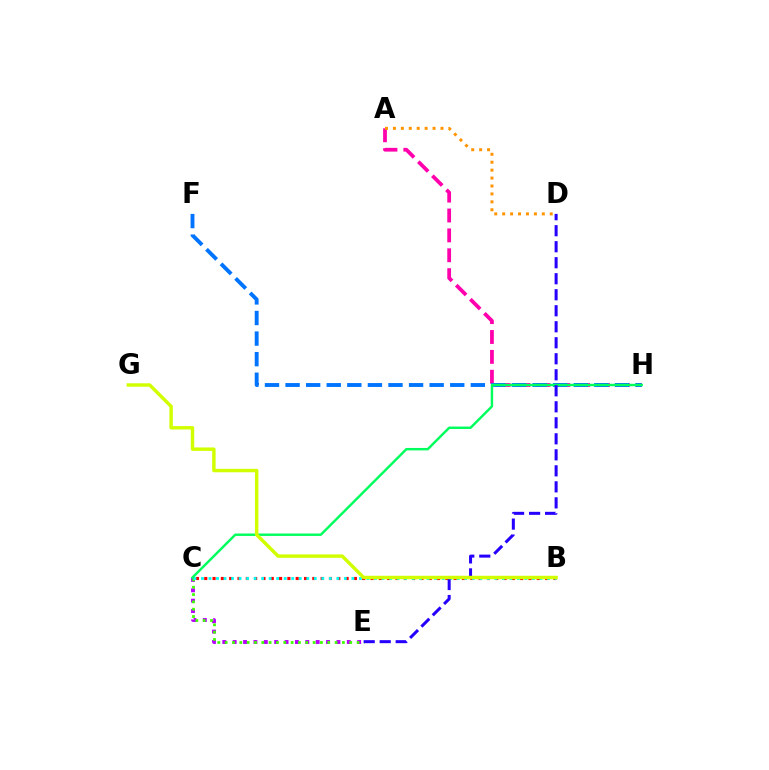{('B', 'C'): [{'color': '#ff0000', 'line_style': 'dotted', 'thickness': 2.26}, {'color': '#00fff6', 'line_style': 'dotted', 'thickness': 2.04}], ('C', 'E'): [{'color': '#b900ff', 'line_style': 'dotted', 'thickness': 2.82}, {'color': '#3dff00', 'line_style': 'dotted', 'thickness': 1.99}], ('A', 'H'): [{'color': '#ff00ac', 'line_style': 'dashed', 'thickness': 2.7}], ('F', 'H'): [{'color': '#0074ff', 'line_style': 'dashed', 'thickness': 2.8}], ('C', 'H'): [{'color': '#00ff5c', 'line_style': 'solid', 'thickness': 1.75}], ('A', 'D'): [{'color': '#ff9400', 'line_style': 'dotted', 'thickness': 2.15}], ('D', 'E'): [{'color': '#2500ff', 'line_style': 'dashed', 'thickness': 2.17}], ('B', 'G'): [{'color': '#d1ff00', 'line_style': 'solid', 'thickness': 2.48}]}